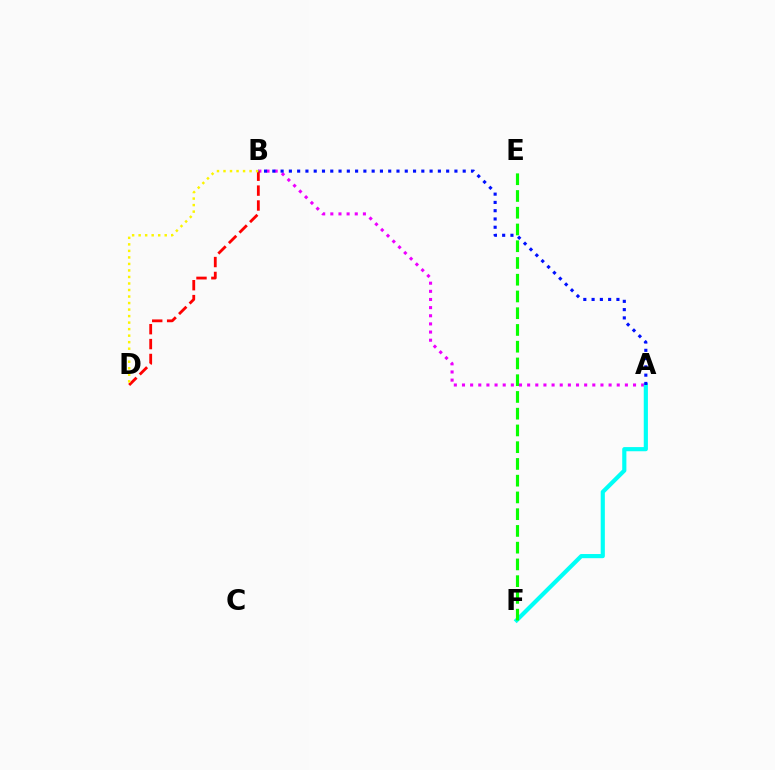{('A', 'B'): [{'color': '#ee00ff', 'line_style': 'dotted', 'thickness': 2.21}, {'color': '#0010ff', 'line_style': 'dotted', 'thickness': 2.25}], ('A', 'F'): [{'color': '#00fff6', 'line_style': 'solid', 'thickness': 2.99}], ('B', 'D'): [{'color': '#ff0000', 'line_style': 'dashed', 'thickness': 2.02}, {'color': '#fcf500', 'line_style': 'dotted', 'thickness': 1.77}], ('E', 'F'): [{'color': '#08ff00', 'line_style': 'dashed', 'thickness': 2.28}]}